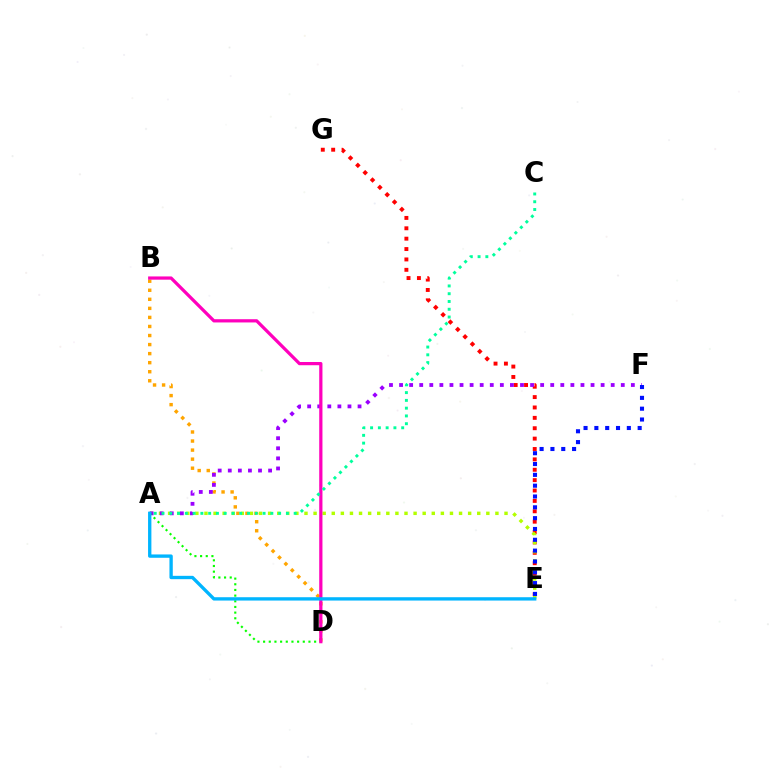{('E', 'G'): [{'color': '#ff0000', 'line_style': 'dotted', 'thickness': 2.82}], ('B', 'D'): [{'color': '#ffa500', 'line_style': 'dotted', 'thickness': 2.46}, {'color': '#ff00bd', 'line_style': 'solid', 'thickness': 2.33}], ('A', 'E'): [{'color': '#b3ff00', 'line_style': 'dotted', 'thickness': 2.47}, {'color': '#00b5ff', 'line_style': 'solid', 'thickness': 2.4}], ('A', 'F'): [{'color': '#9b00ff', 'line_style': 'dotted', 'thickness': 2.74}], ('A', 'D'): [{'color': '#08ff00', 'line_style': 'dotted', 'thickness': 1.54}], ('E', 'F'): [{'color': '#0010ff', 'line_style': 'dotted', 'thickness': 2.94}], ('A', 'C'): [{'color': '#00ff9d', 'line_style': 'dotted', 'thickness': 2.11}]}